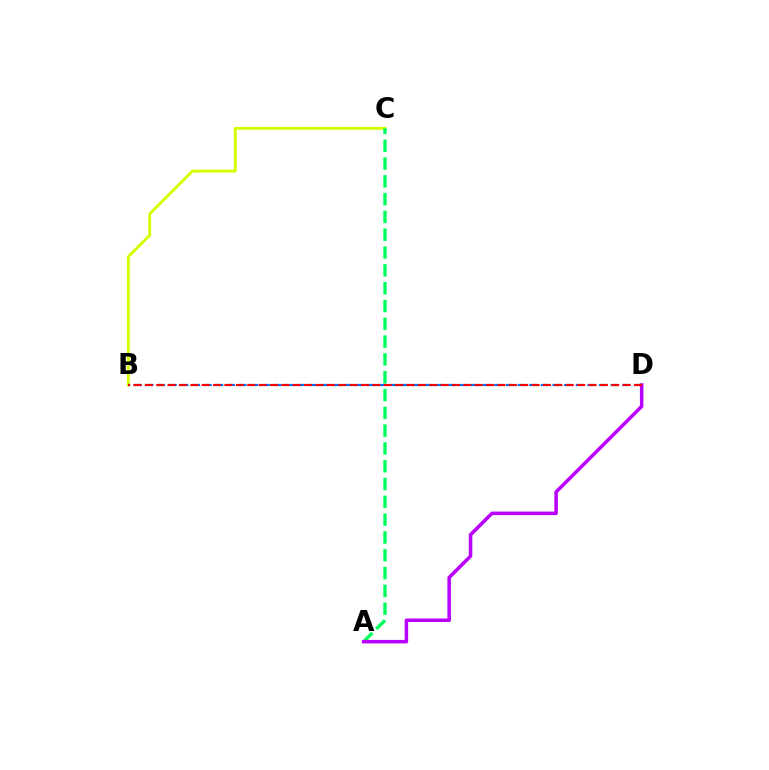{('B', 'C'): [{'color': '#d1ff00', 'line_style': 'solid', 'thickness': 2.05}], ('A', 'C'): [{'color': '#00ff5c', 'line_style': 'dashed', 'thickness': 2.42}], ('B', 'D'): [{'color': '#0074ff', 'line_style': 'dashed', 'thickness': 1.58}, {'color': '#ff0000', 'line_style': 'dashed', 'thickness': 1.55}], ('A', 'D'): [{'color': '#b900ff', 'line_style': 'solid', 'thickness': 2.53}]}